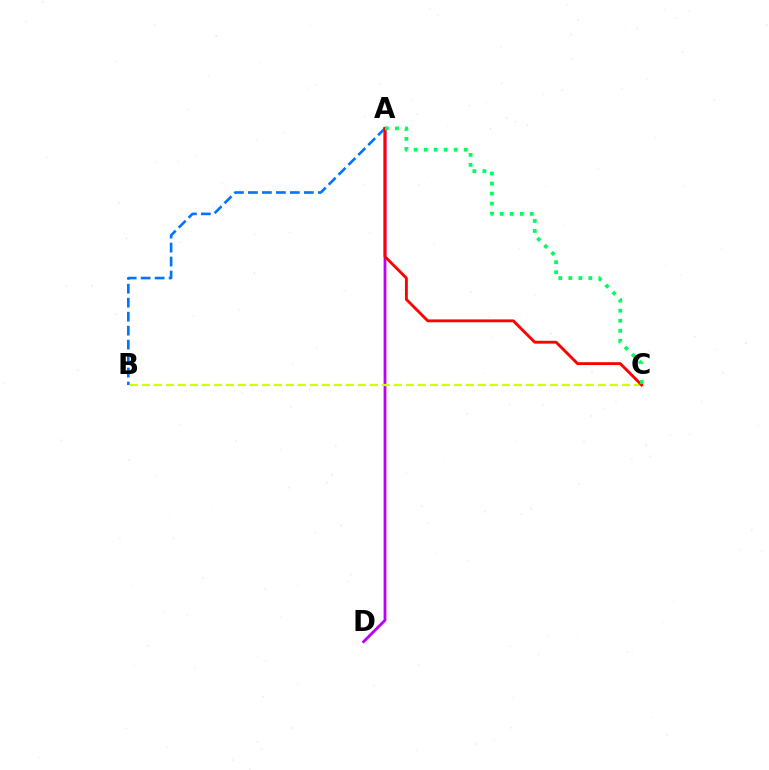{('A', 'D'): [{'color': '#b900ff', 'line_style': 'solid', 'thickness': 2.02}], ('A', 'B'): [{'color': '#0074ff', 'line_style': 'dashed', 'thickness': 1.9}], ('B', 'C'): [{'color': '#d1ff00', 'line_style': 'dashed', 'thickness': 1.63}], ('A', 'C'): [{'color': '#ff0000', 'line_style': 'solid', 'thickness': 2.06}, {'color': '#00ff5c', 'line_style': 'dotted', 'thickness': 2.72}]}